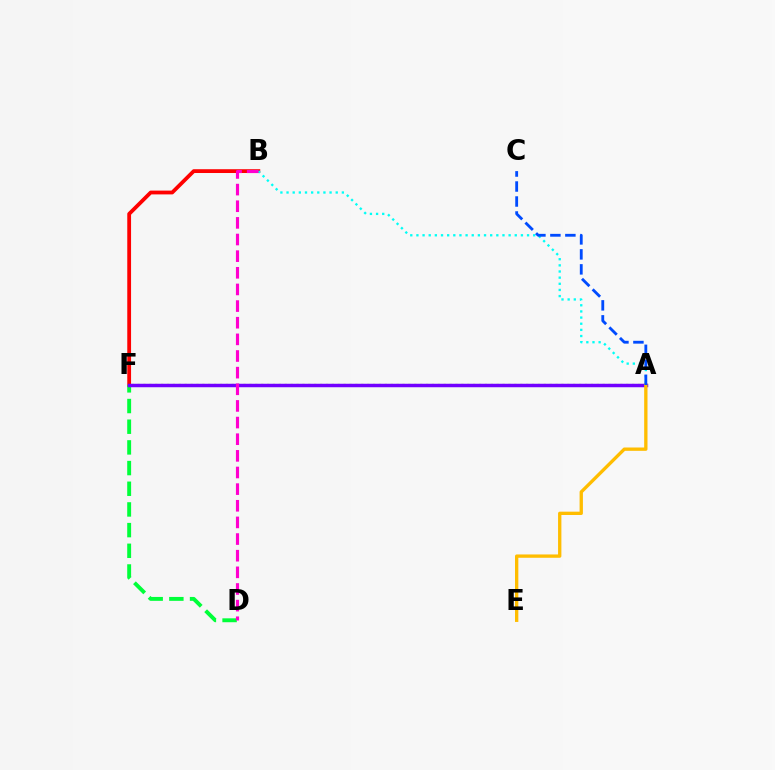{('B', 'F'): [{'color': '#ff0000', 'line_style': 'solid', 'thickness': 2.73}], ('A', 'F'): [{'color': '#84ff00', 'line_style': 'dotted', 'thickness': 1.6}, {'color': '#7200ff', 'line_style': 'solid', 'thickness': 2.5}], ('A', 'B'): [{'color': '#00fff6', 'line_style': 'dotted', 'thickness': 1.67}], ('D', 'F'): [{'color': '#00ff39', 'line_style': 'dashed', 'thickness': 2.81}], ('A', 'E'): [{'color': '#ffbd00', 'line_style': 'solid', 'thickness': 2.39}], ('A', 'C'): [{'color': '#004bff', 'line_style': 'dashed', 'thickness': 2.04}], ('B', 'D'): [{'color': '#ff00cf', 'line_style': 'dashed', 'thickness': 2.26}]}